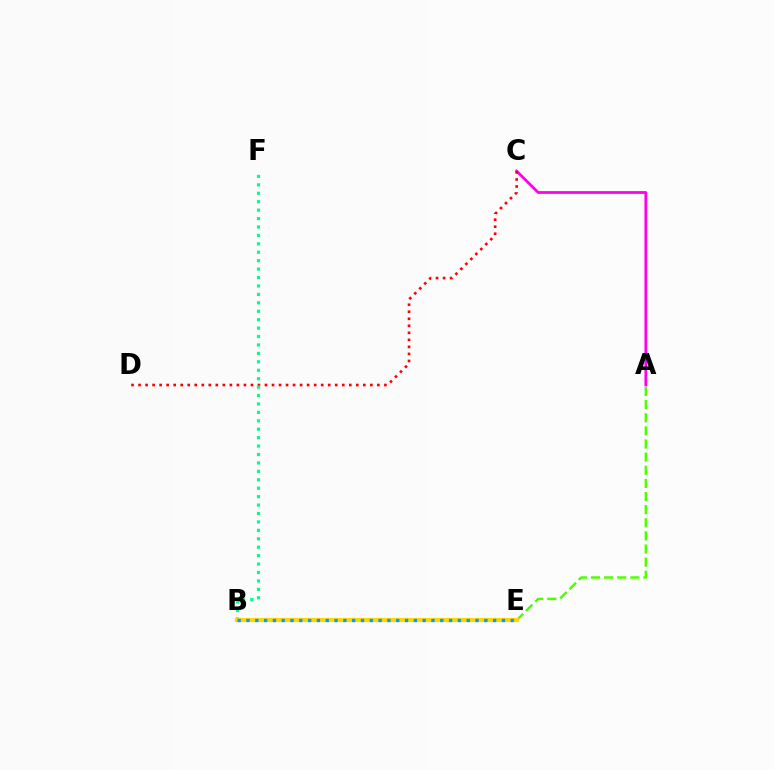{('A', 'C'): [{'color': '#ff00ed', 'line_style': 'solid', 'thickness': 2.0}], ('C', 'D'): [{'color': '#ff0000', 'line_style': 'dotted', 'thickness': 1.91}], ('B', 'F'): [{'color': '#00ff86', 'line_style': 'dotted', 'thickness': 2.29}], ('A', 'E'): [{'color': '#4fff00', 'line_style': 'dashed', 'thickness': 1.78}], ('B', 'E'): [{'color': '#3700ff', 'line_style': 'dotted', 'thickness': 1.98}, {'color': '#ffd500', 'line_style': 'solid', 'thickness': 2.97}, {'color': '#009eff', 'line_style': 'dotted', 'thickness': 2.39}]}